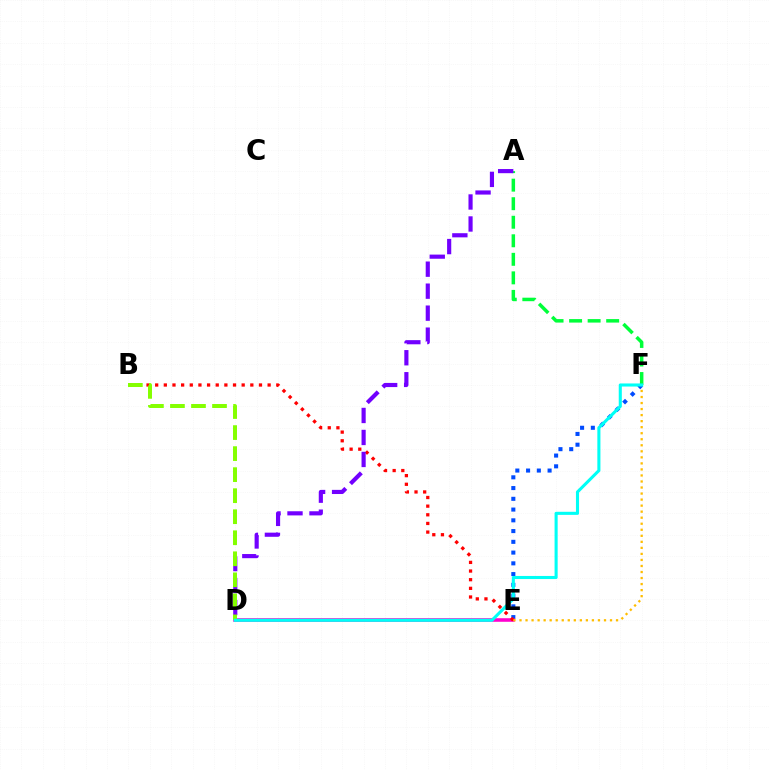{('A', 'F'): [{'color': '#00ff39', 'line_style': 'dashed', 'thickness': 2.52}], ('E', 'F'): [{'color': '#004bff', 'line_style': 'dotted', 'thickness': 2.92}, {'color': '#ffbd00', 'line_style': 'dotted', 'thickness': 1.64}], ('D', 'E'): [{'color': '#ff00cf', 'line_style': 'solid', 'thickness': 2.57}], ('B', 'E'): [{'color': '#ff0000', 'line_style': 'dotted', 'thickness': 2.35}], ('A', 'D'): [{'color': '#7200ff', 'line_style': 'dashed', 'thickness': 2.99}], ('B', 'D'): [{'color': '#84ff00', 'line_style': 'dashed', 'thickness': 2.86}], ('D', 'F'): [{'color': '#00fff6', 'line_style': 'solid', 'thickness': 2.22}]}